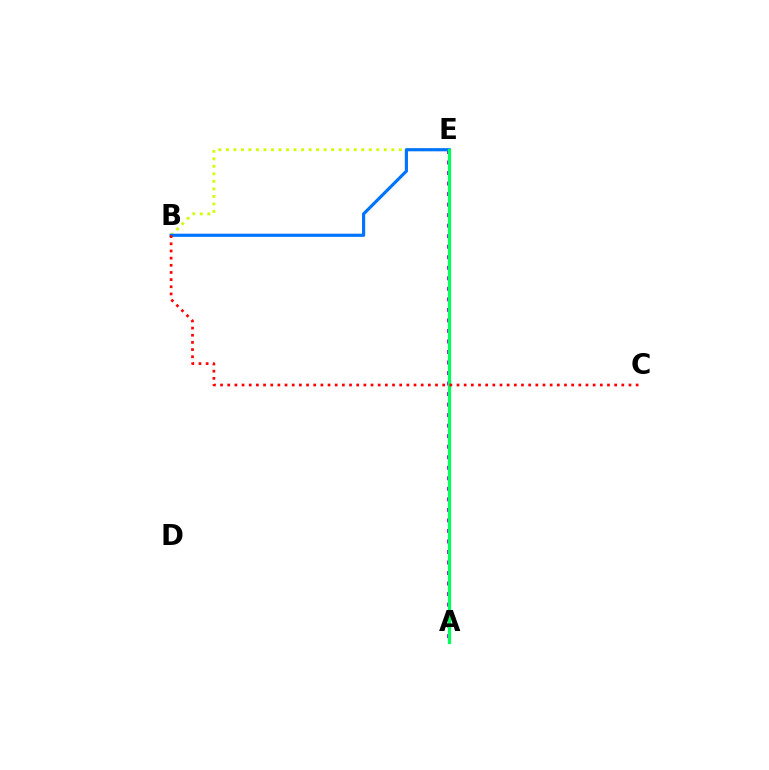{('B', 'E'): [{'color': '#d1ff00', 'line_style': 'dotted', 'thickness': 2.04}, {'color': '#0074ff', 'line_style': 'solid', 'thickness': 2.28}], ('A', 'E'): [{'color': '#b900ff', 'line_style': 'dotted', 'thickness': 2.86}, {'color': '#00ff5c', 'line_style': 'solid', 'thickness': 2.34}], ('B', 'C'): [{'color': '#ff0000', 'line_style': 'dotted', 'thickness': 1.95}]}